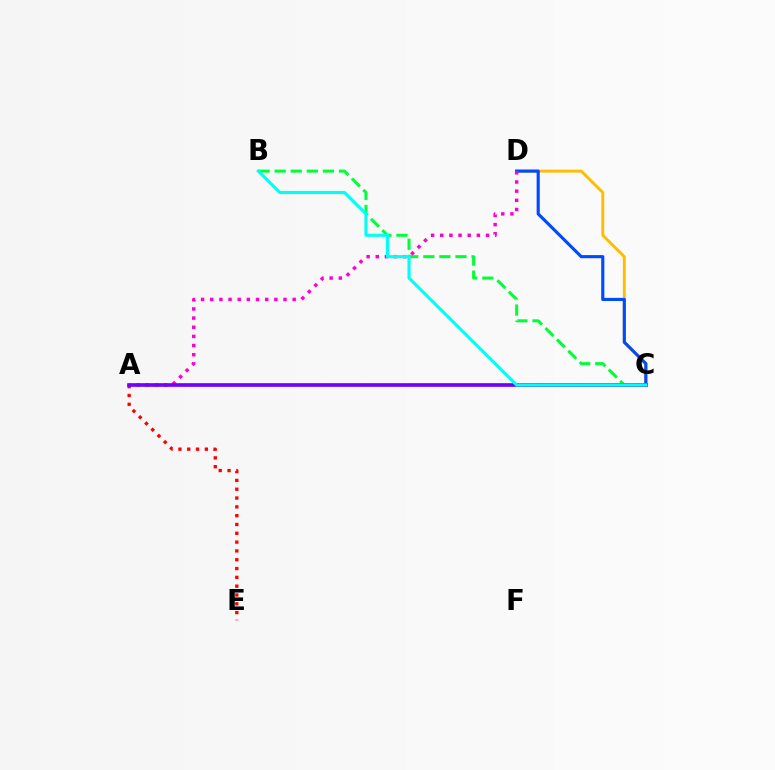{('C', 'D'): [{'color': '#ffbd00', 'line_style': 'solid', 'thickness': 2.1}, {'color': '#004bff', 'line_style': 'solid', 'thickness': 2.25}], ('A', 'C'): [{'color': '#84ff00', 'line_style': 'dotted', 'thickness': 1.76}, {'color': '#7200ff', 'line_style': 'solid', 'thickness': 2.63}], ('A', 'E'): [{'color': '#ff0000', 'line_style': 'dotted', 'thickness': 2.39}], ('B', 'C'): [{'color': '#00ff39', 'line_style': 'dashed', 'thickness': 2.18}, {'color': '#00fff6', 'line_style': 'solid', 'thickness': 2.26}], ('A', 'D'): [{'color': '#ff00cf', 'line_style': 'dotted', 'thickness': 2.49}]}